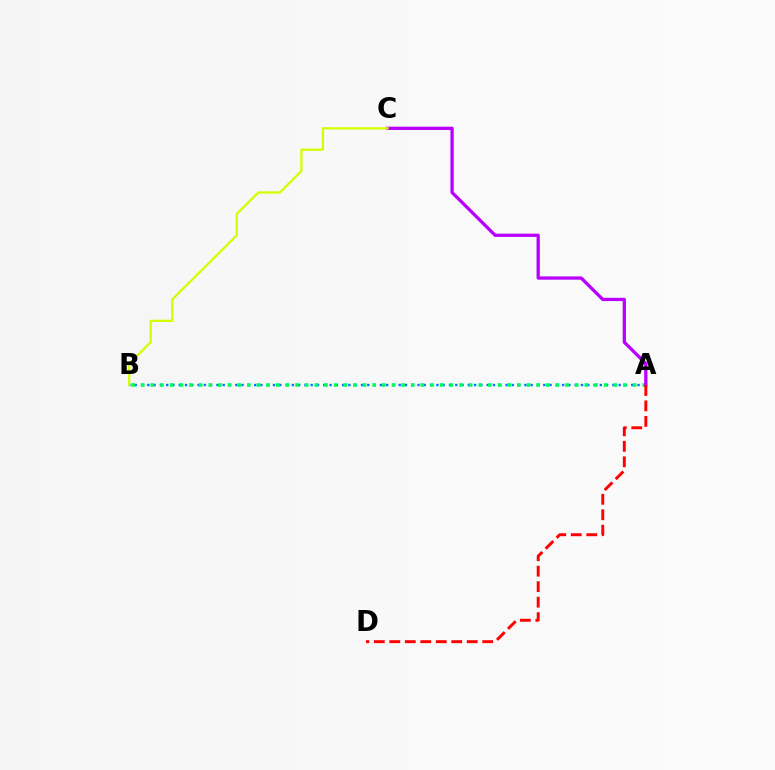{('A', 'B'): [{'color': '#0074ff', 'line_style': 'dotted', 'thickness': 1.71}, {'color': '#00ff5c', 'line_style': 'dotted', 'thickness': 2.62}], ('A', 'C'): [{'color': '#b900ff', 'line_style': 'solid', 'thickness': 2.36}], ('B', 'C'): [{'color': '#d1ff00', 'line_style': 'solid', 'thickness': 1.64}], ('A', 'D'): [{'color': '#ff0000', 'line_style': 'dashed', 'thickness': 2.1}]}